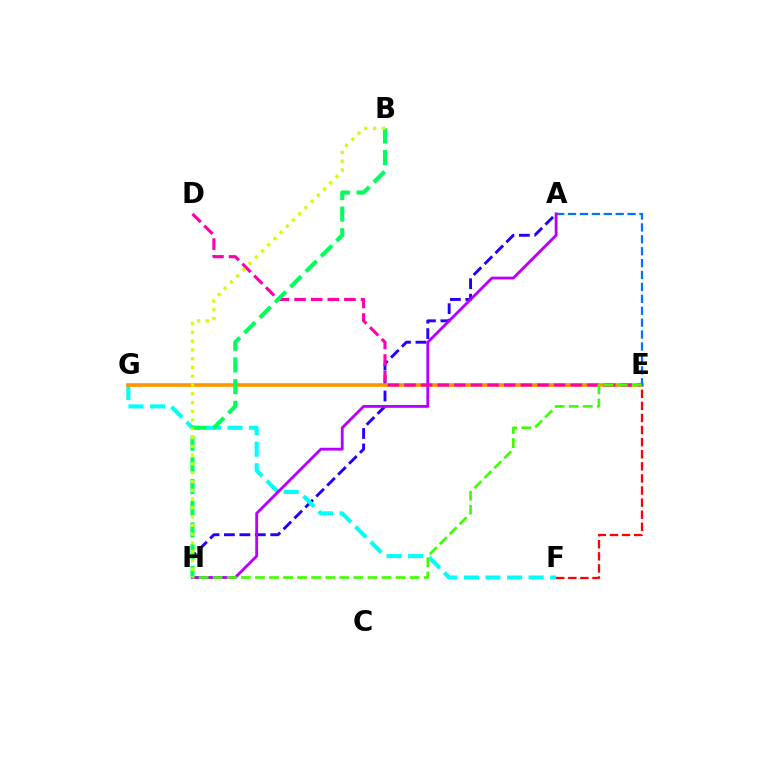{('A', 'H'): [{'color': '#2500ff', 'line_style': 'dashed', 'thickness': 2.1}, {'color': '#b900ff', 'line_style': 'solid', 'thickness': 2.05}], ('F', 'G'): [{'color': '#00fff6', 'line_style': 'dashed', 'thickness': 2.93}], ('E', 'G'): [{'color': '#ff9400', 'line_style': 'solid', 'thickness': 2.61}], ('A', 'E'): [{'color': '#0074ff', 'line_style': 'dashed', 'thickness': 1.62}], ('E', 'F'): [{'color': '#ff0000', 'line_style': 'dashed', 'thickness': 1.64}], ('D', 'E'): [{'color': '#ff00ac', 'line_style': 'dashed', 'thickness': 2.26}], ('E', 'H'): [{'color': '#3dff00', 'line_style': 'dashed', 'thickness': 1.91}], ('B', 'H'): [{'color': '#00ff5c', 'line_style': 'dashed', 'thickness': 2.95}, {'color': '#d1ff00', 'line_style': 'dotted', 'thickness': 2.38}]}